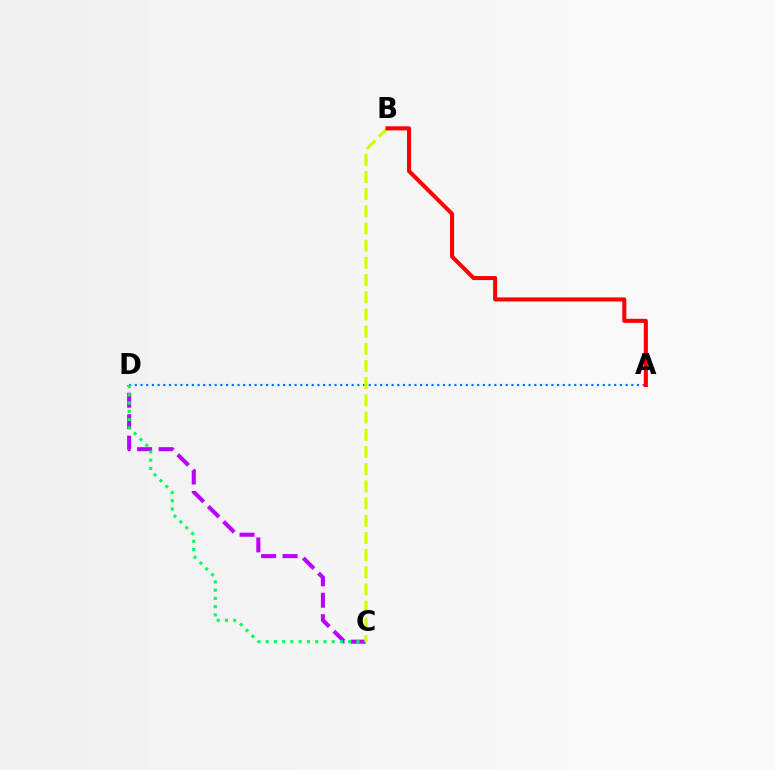{('A', 'D'): [{'color': '#0074ff', 'line_style': 'dotted', 'thickness': 1.55}], ('C', 'D'): [{'color': '#b900ff', 'line_style': 'dashed', 'thickness': 2.92}, {'color': '#00ff5c', 'line_style': 'dotted', 'thickness': 2.24}], ('B', 'C'): [{'color': '#d1ff00', 'line_style': 'dashed', 'thickness': 2.34}], ('A', 'B'): [{'color': '#ff0000', 'line_style': 'solid', 'thickness': 2.92}]}